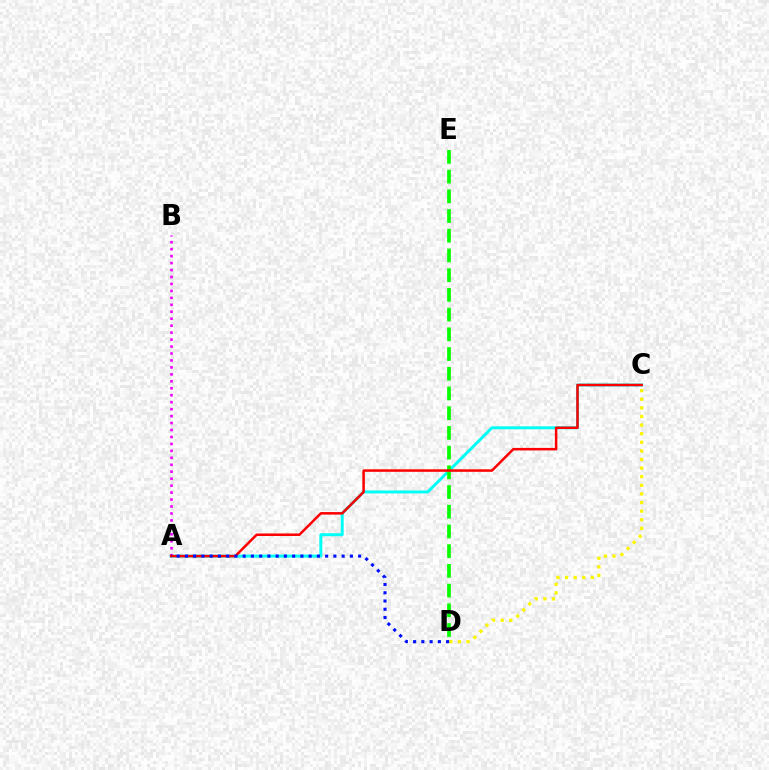{('A', 'C'): [{'color': '#00fff6', 'line_style': 'solid', 'thickness': 2.13}, {'color': '#ff0000', 'line_style': 'solid', 'thickness': 1.81}], ('D', 'E'): [{'color': '#08ff00', 'line_style': 'dashed', 'thickness': 2.68}], ('A', 'B'): [{'color': '#ee00ff', 'line_style': 'dotted', 'thickness': 1.89}], ('C', 'D'): [{'color': '#fcf500', 'line_style': 'dotted', 'thickness': 2.34}], ('A', 'D'): [{'color': '#0010ff', 'line_style': 'dotted', 'thickness': 2.24}]}